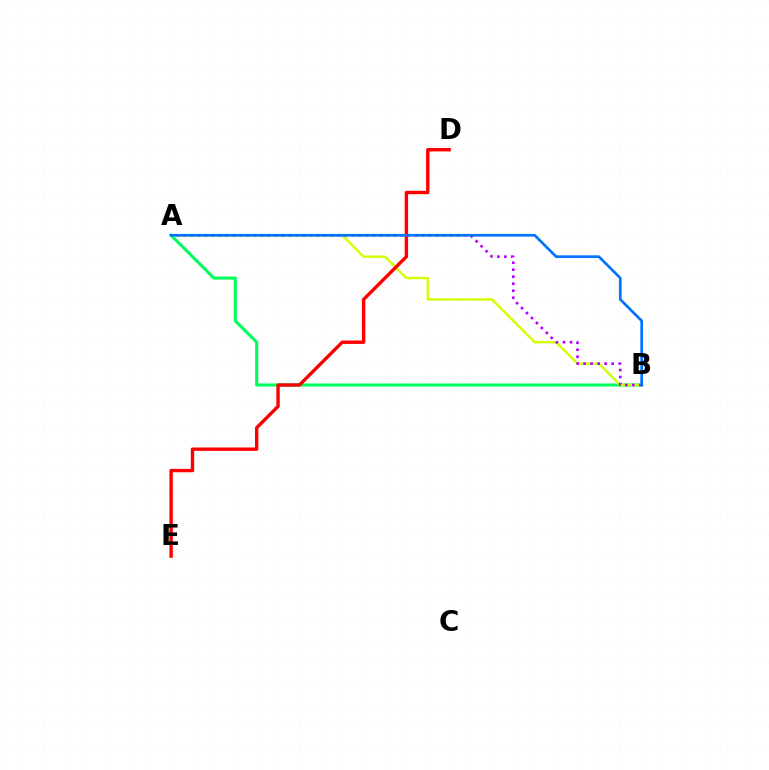{('A', 'B'): [{'color': '#00ff5c', 'line_style': 'solid', 'thickness': 2.23}, {'color': '#d1ff00', 'line_style': 'solid', 'thickness': 1.73}, {'color': '#b900ff', 'line_style': 'dotted', 'thickness': 1.9}, {'color': '#0074ff', 'line_style': 'solid', 'thickness': 1.93}], ('D', 'E'): [{'color': '#ff0000', 'line_style': 'solid', 'thickness': 2.45}]}